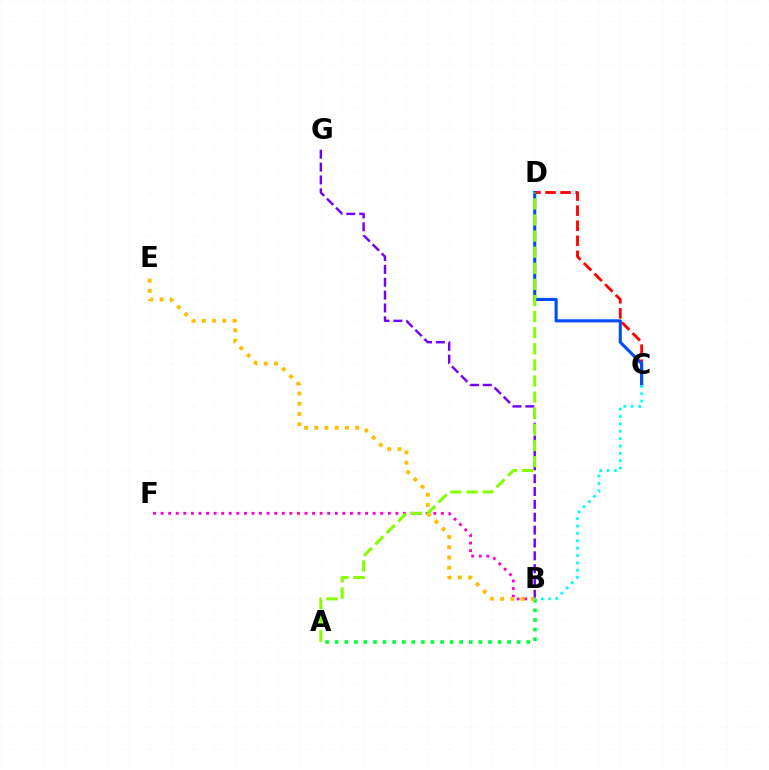{('B', 'F'): [{'color': '#ff00cf', 'line_style': 'dotted', 'thickness': 2.06}], ('C', 'D'): [{'color': '#ff0000', 'line_style': 'dashed', 'thickness': 2.04}, {'color': '#004bff', 'line_style': 'solid', 'thickness': 2.21}], ('A', 'B'): [{'color': '#00ff39', 'line_style': 'dotted', 'thickness': 2.6}], ('B', 'G'): [{'color': '#7200ff', 'line_style': 'dashed', 'thickness': 1.75}], ('B', 'E'): [{'color': '#ffbd00', 'line_style': 'dotted', 'thickness': 2.78}], ('A', 'D'): [{'color': '#84ff00', 'line_style': 'dashed', 'thickness': 2.19}], ('B', 'C'): [{'color': '#00fff6', 'line_style': 'dotted', 'thickness': 2.0}]}